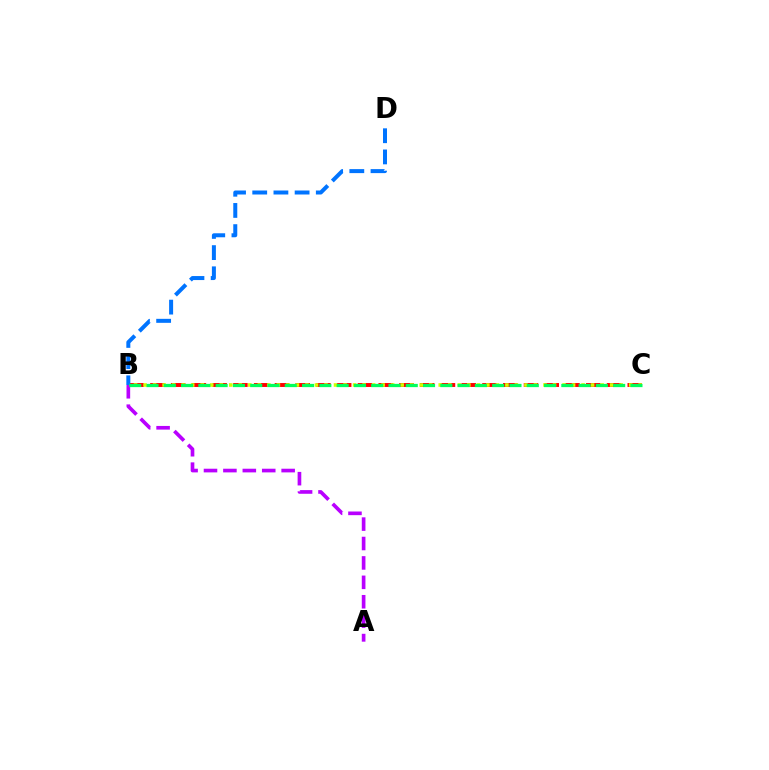{('B', 'C'): [{'color': '#ff0000', 'line_style': 'dashed', 'thickness': 2.82}, {'color': '#d1ff00', 'line_style': 'dotted', 'thickness': 2.59}, {'color': '#00ff5c', 'line_style': 'dashed', 'thickness': 2.35}], ('A', 'B'): [{'color': '#b900ff', 'line_style': 'dashed', 'thickness': 2.64}], ('B', 'D'): [{'color': '#0074ff', 'line_style': 'dashed', 'thickness': 2.88}]}